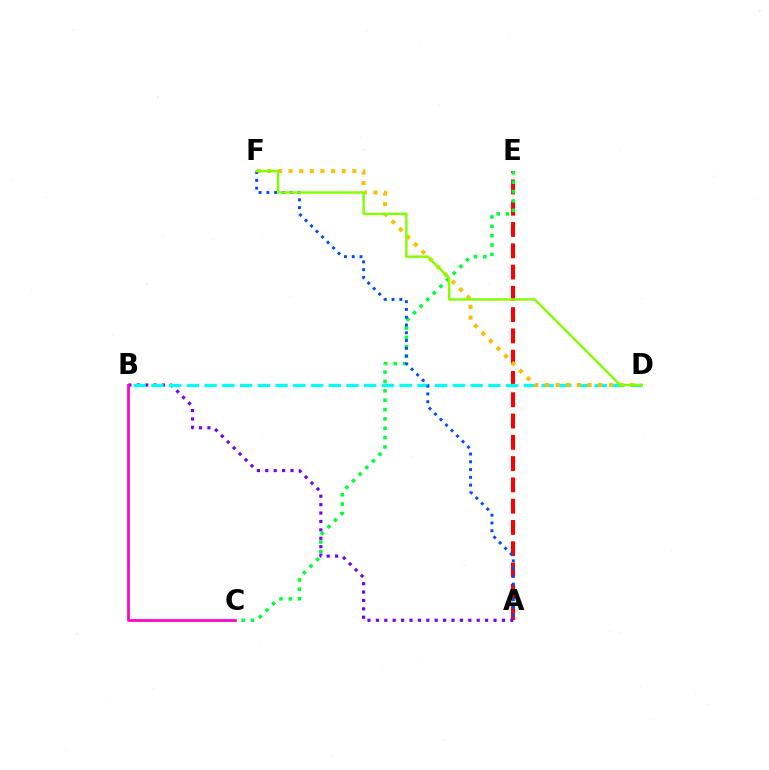{('A', 'E'): [{'color': '#ff0000', 'line_style': 'dashed', 'thickness': 2.89}], ('A', 'B'): [{'color': '#7200ff', 'line_style': 'dotted', 'thickness': 2.28}], ('C', 'E'): [{'color': '#00ff39', 'line_style': 'dotted', 'thickness': 2.54}], ('B', 'D'): [{'color': '#00fff6', 'line_style': 'dashed', 'thickness': 2.41}], ('D', 'F'): [{'color': '#ffbd00', 'line_style': 'dotted', 'thickness': 2.89}, {'color': '#84ff00', 'line_style': 'solid', 'thickness': 1.75}], ('A', 'F'): [{'color': '#004bff', 'line_style': 'dotted', 'thickness': 2.11}], ('B', 'C'): [{'color': '#ff00cf', 'line_style': 'solid', 'thickness': 1.97}]}